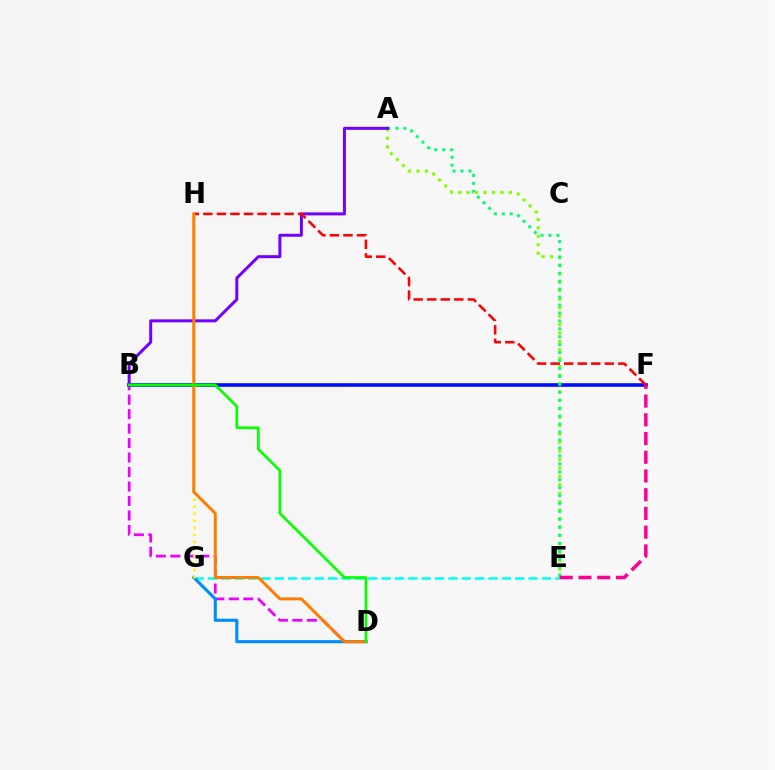{('B', 'D'): [{'color': '#ee00ff', 'line_style': 'dashed', 'thickness': 1.97}, {'color': '#08ff00', 'line_style': 'solid', 'thickness': 1.95}], ('E', 'G'): [{'color': '#00fff6', 'line_style': 'dashed', 'thickness': 1.81}], ('A', 'E'): [{'color': '#84ff00', 'line_style': 'dotted', 'thickness': 2.29}, {'color': '#00ff74', 'line_style': 'dotted', 'thickness': 2.16}], ('B', 'F'): [{'color': '#0010ff', 'line_style': 'solid', 'thickness': 2.63}], ('E', 'F'): [{'color': '#ff0094', 'line_style': 'dashed', 'thickness': 2.54}], ('A', 'B'): [{'color': '#7200ff', 'line_style': 'solid', 'thickness': 2.15}], ('F', 'H'): [{'color': '#ff0000', 'line_style': 'dashed', 'thickness': 1.84}], ('D', 'G'): [{'color': '#008cff', 'line_style': 'solid', 'thickness': 2.23}], ('G', 'H'): [{'color': '#fcf500', 'line_style': 'dotted', 'thickness': 1.91}], ('D', 'H'): [{'color': '#ff7c00', 'line_style': 'solid', 'thickness': 2.13}]}